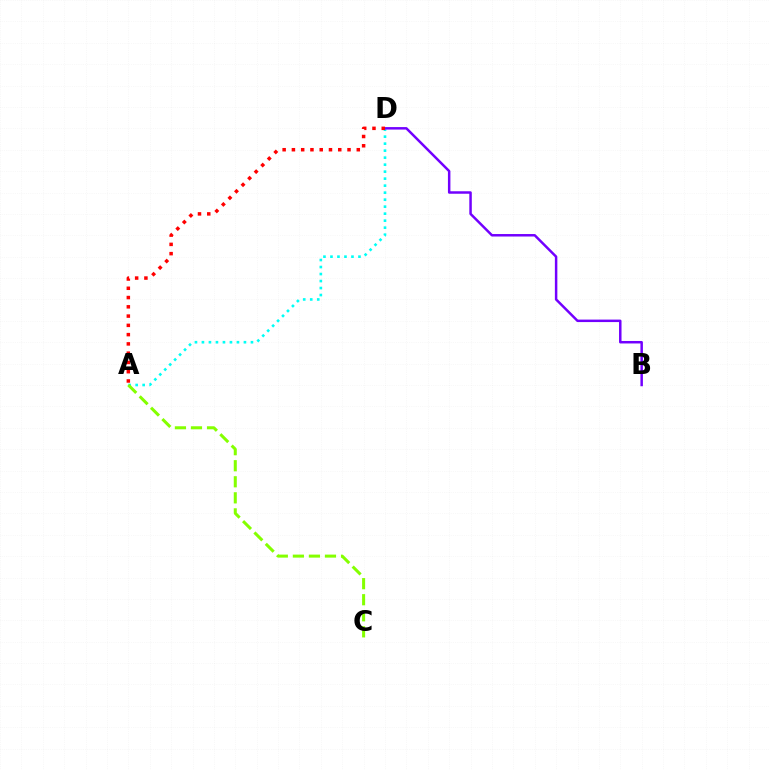{('A', 'D'): [{'color': '#00fff6', 'line_style': 'dotted', 'thickness': 1.9}, {'color': '#ff0000', 'line_style': 'dotted', 'thickness': 2.52}], ('B', 'D'): [{'color': '#7200ff', 'line_style': 'solid', 'thickness': 1.79}], ('A', 'C'): [{'color': '#84ff00', 'line_style': 'dashed', 'thickness': 2.18}]}